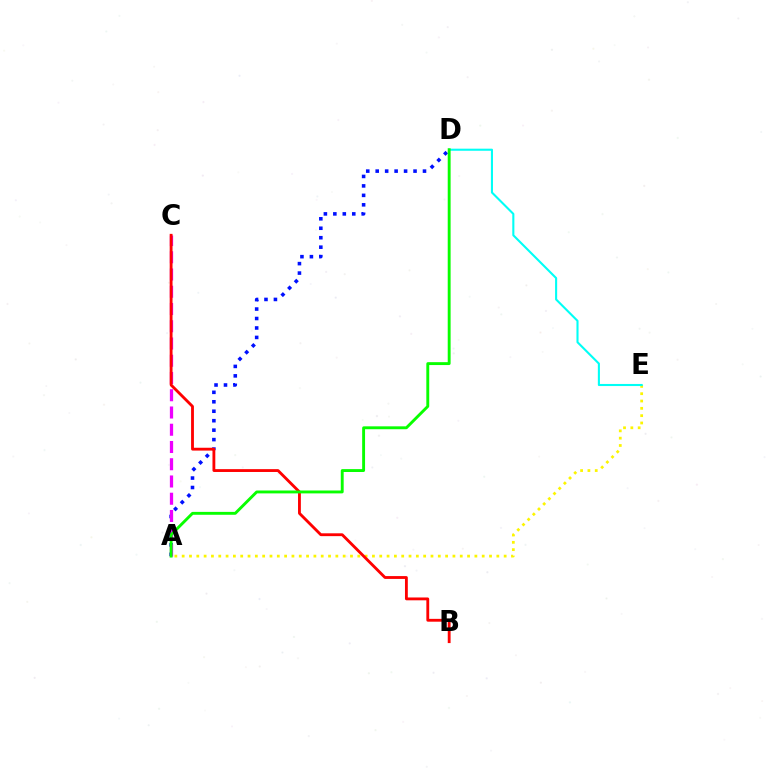{('A', 'D'): [{'color': '#0010ff', 'line_style': 'dotted', 'thickness': 2.57}, {'color': '#08ff00', 'line_style': 'solid', 'thickness': 2.08}], ('A', 'C'): [{'color': '#ee00ff', 'line_style': 'dashed', 'thickness': 2.34}], ('A', 'E'): [{'color': '#fcf500', 'line_style': 'dotted', 'thickness': 1.99}], ('D', 'E'): [{'color': '#00fff6', 'line_style': 'solid', 'thickness': 1.51}], ('B', 'C'): [{'color': '#ff0000', 'line_style': 'solid', 'thickness': 2.04}]}